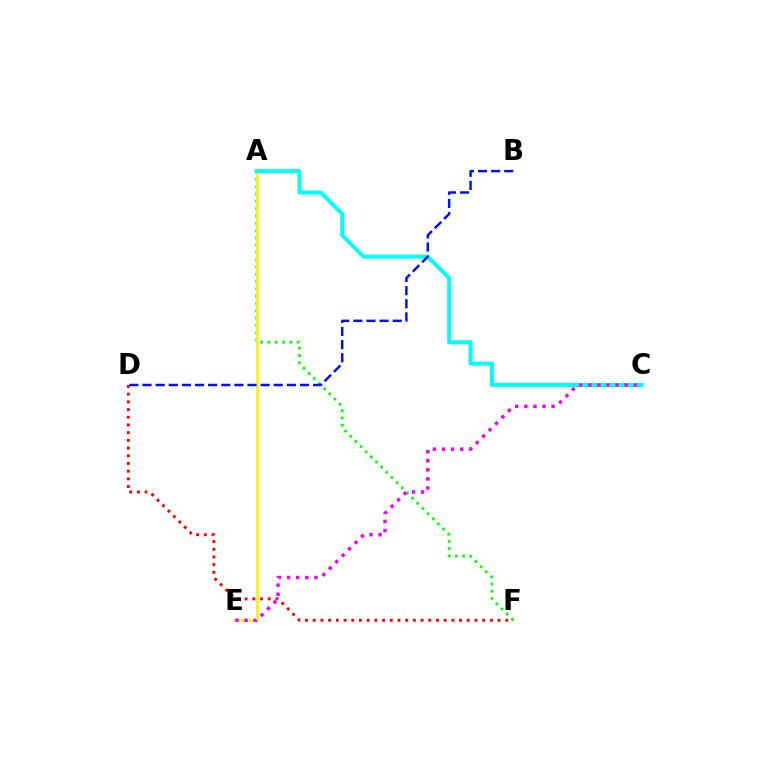{('A', 'F'): [{'color': '#08ff00', 'line_style': 'dotted', 'thickness': 1.98}], ('A', 'E'): [{'color': '#fcf500', 'line_style': 'solid', 'thickness': 1.93}], ('A', 'C'): [{'color': '#00fff6', 'line_style': 'solid', 'thickness': 2.87}], ('C', 'E'): [{'color': '#ee00ff', 'line_style': 'dotted', 'thickness': 2.47}], ('D', 'F'): [{'color': '#ff0000', 'line_style': 'dotted', 'thickness': 2.09}], ('B', 'D'): [{'color': '#0010ff', 'line_style': 'dashed', 'thickness': 1.78}]}